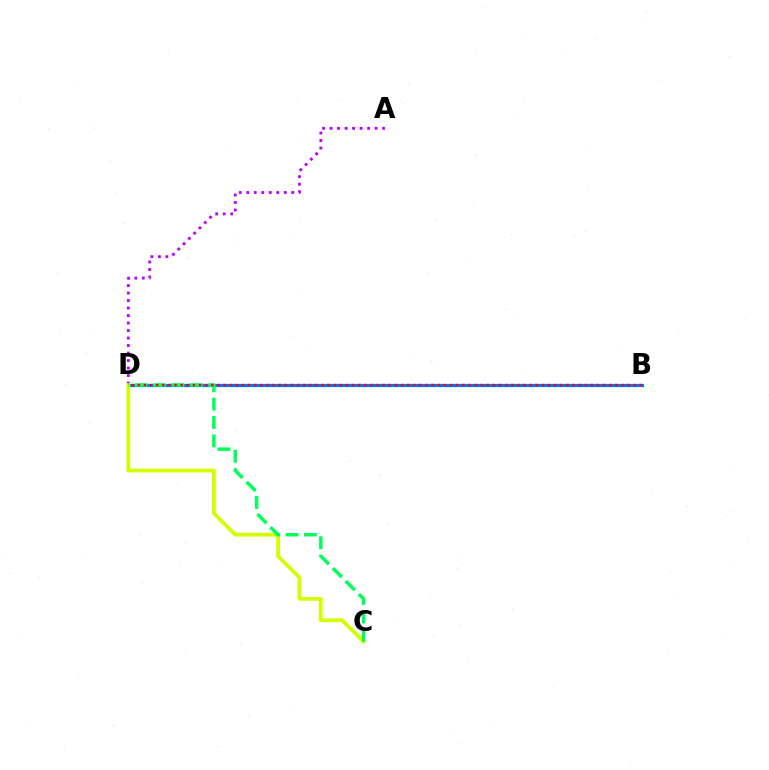{('B', 'D'): [{'color': '#0074ff', 'line_style': 'solid', 'thickness': 2.33}, {'color': '#ff0000', 'line_style': 'dotted', 'thickness': 1.66}], ('A', 'D'): [{'color': '#b900ff', 'line_style': 'dotted', 'thickness': 2.04}], ('C', 'D'): [{'color': '#d1ff00', 'line_style': 'solid', 'thickness': 2.72}, {'color': '#00ff5c', 'line_style': 'dashed', 'thickness': 2.5}]}